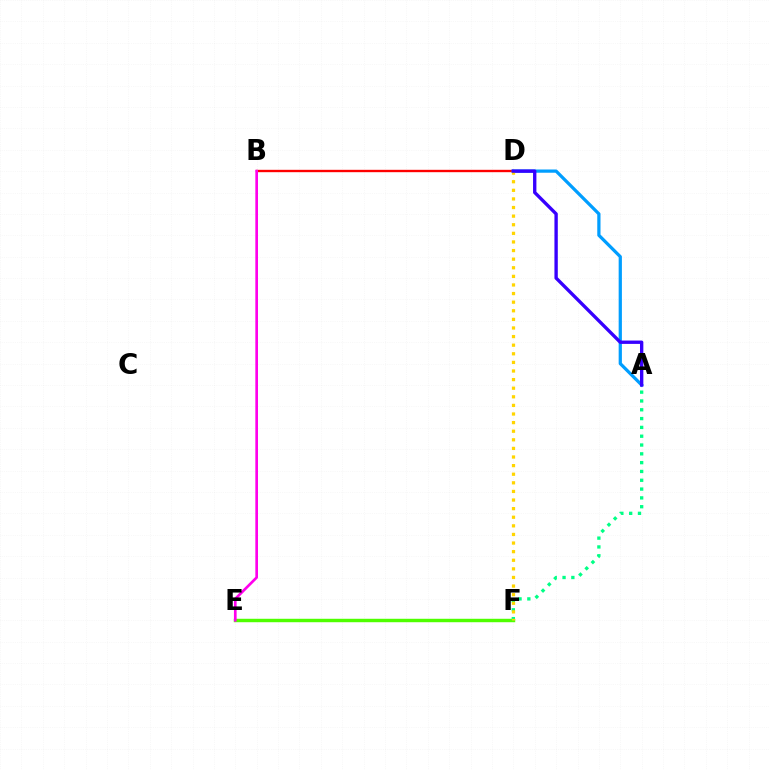{('E', 'F'): [{'color': '#4fff00', 'line_style': 'solid', 'thickness': 2.48}], ('A', 'F'): [{'color': '#00ff86', 'line_style': 'dotted', 'thickness': 2.39}], ('B', 'D'): [{'color': '#ff0000', 'line_style': 'solid', 'thickness': 1.7}], ('B', 'E'): [{'color': '#ff00ed', 'line_style': 'solid', 'thickness': 1.92}], ('A', 'D'): [{'color': '#009eff', 'line_style': 'solid', 'thickness': 2.33}, {'color': '#3700ff', 'line_style': 'solid', 'thickness': 2.41}], ('D', 'F'): [{'color': '#ffd500', 'line_style': 'dotted', 'thickness': 2.34}]}